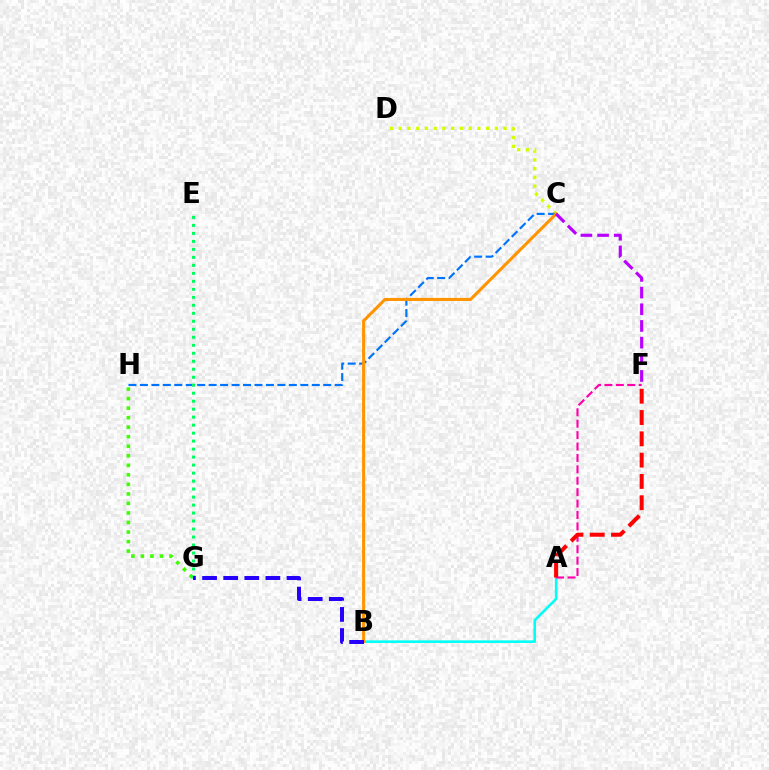{('C', 'D'): [{'color': '#d1ff00', 'line_style': 'dotted', 'thickness': 2.37}], ('G', 'H'): [{'color': '#3dff00', 'line_style': 'dotted', 'thickness': 2.59}], ('C', 'H'): [{'color': '#0074ff', 'line_style': 'dashed', 'thickness': 1.56}], ('A', 'B'): [{'color': '#00fff6', 'line_style': 'solid', 'thickness': 1.86}], ('B', 'C'): [{'color': '#ff9400', 'line_style': 'solid', 'thickness': 2.2}], ('C', 'F'): [{'color': '#b900ff', 'line_style': 'dashed', 'thickness': 2.26}], ('A', 'F'): [{'color': '#ff00ac', 'line_style': 'dashed', 'thickness': 1.55}, {'color': '#ff0000', 'line_style': 'dashed', 'thickness': 2.89}], ('E', 'G'): [{'color': '#00ff5c', 'line_style': 'dotted', 'thickness': 2.17}], ('B', 'G'): [{'color': '#2500ff', 'line_style': 'dashed', 'thickness': 2.87}]}